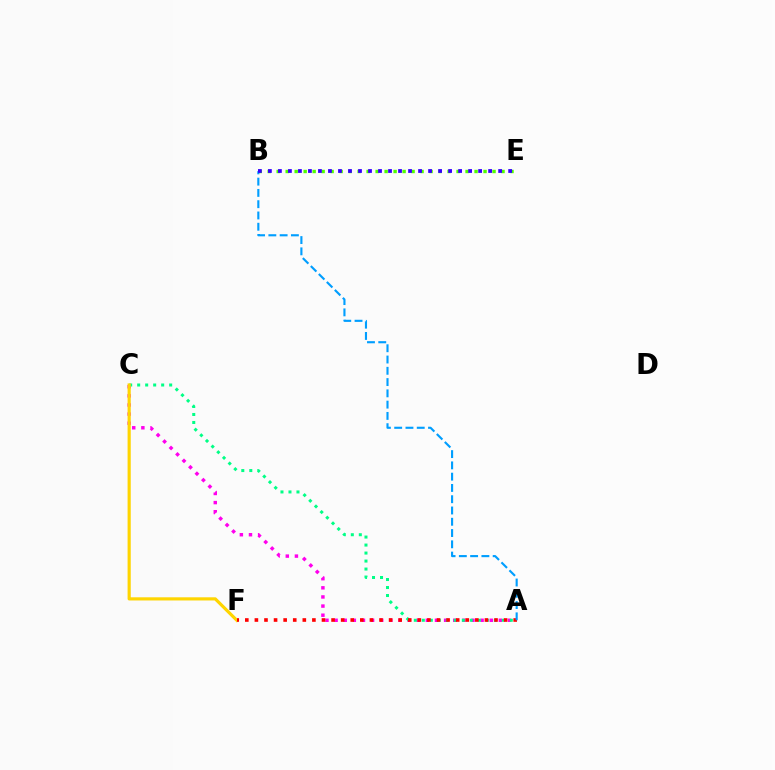{('A', 'C'): [{'color': '#ff00ed', 'line_style': 'dotted', 'thickness': 2.48}, {'color': '#00ff86', 'line_style': 'dotted', 'thickness': 2.17}], ('C', 'F'): [{'color': '#ffd500', 'line_style': 'solid', 'thickness': 2.28}], ('A', 'F'): [{'color': '#ff0000', 'line_style': 'dotted', 'thickness': 2.6}], ('B', 'E'): [{'color': '#4fff00', 'line_style': 'dotted', 'thickness': 2.44}, {'color': '#3700ff', 'line_style': 'dotted', 'thickness': 2.72}], ('A', 'B'): [{'color': '#009eff', 'line_style': 'dashed', 'thickness': 1.53}]}